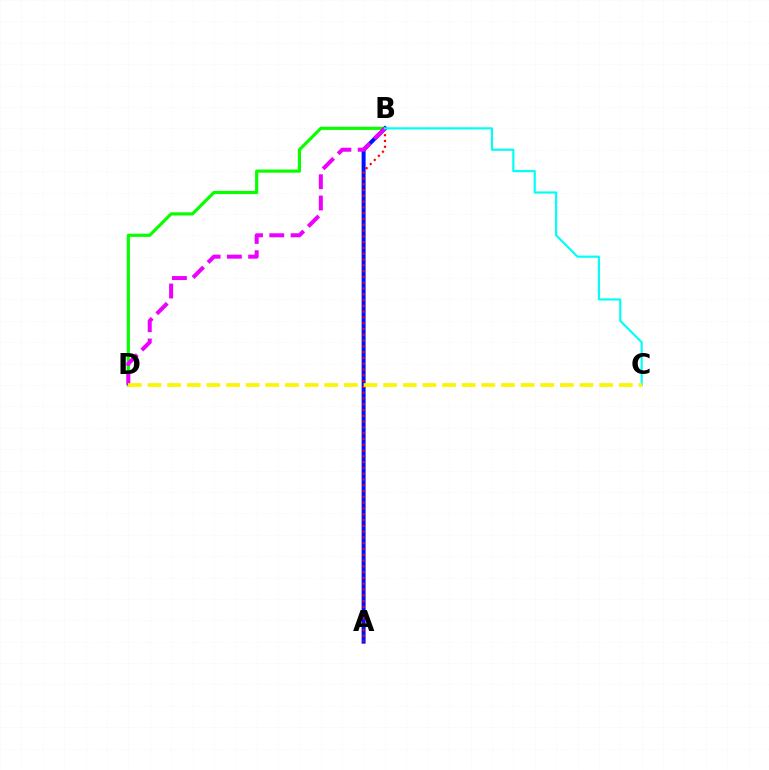{('B', 'D'): [{'color': '#08ff00', 'line_style': 'solid', 'thickness': 2.29}, {'color': '#ee00ff', 'line_style': 'dashed', 'thickness': 2.89}], ('A', 'B'): [{'color': '#0010ff', 'line_style': 'solid', 'thickness': 2.87}, {'color': '#ff0000', 'line_style': 'dotted', 'thickness': 1.57}], ('B', 'C'): [{'color': '#00fff6', 'line_style': 'solid', 'thickness': 1.56}], ('C', 'D'): [{'color': '#fcf500', 'line_style': 'dashed', 'thickness': 2.67}]}